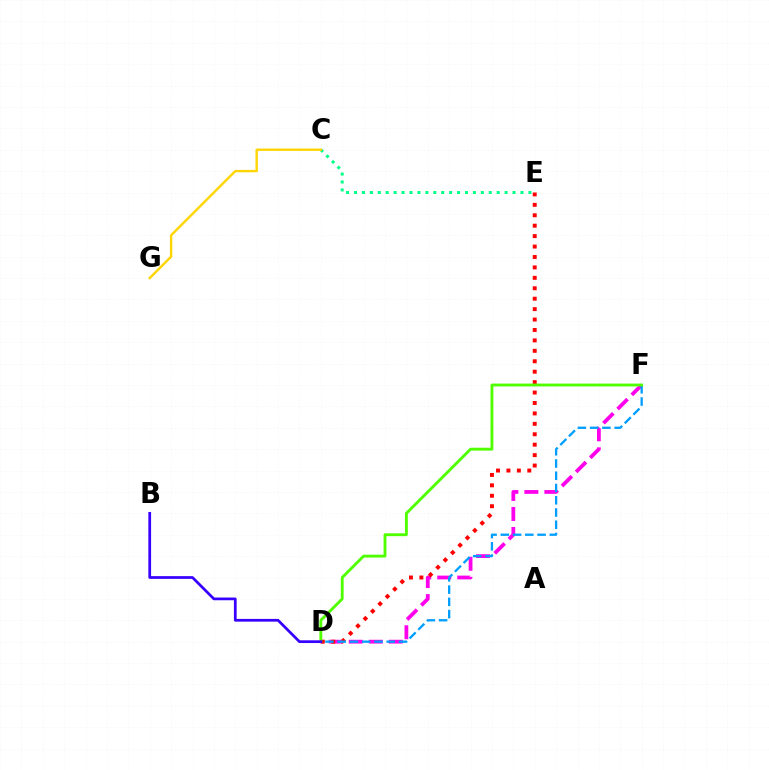{('C', 'E'): [{'color': '#00ff86', 'line_style': 'dotted', 'thickness': 2.15}], ('D', 'F'): [{'color': '#ff00ed', 'line_style': 'dashed', 'thickness': 2.72}, {'color': '#009eff', 'line_style': 'dashed', 'thickness': 1.66}, {'color': '#4fff00', 'line_style': 'solid', 'thickness': 2.06}], ('D', 'E'): [{'color': '#ff0000', 'line_style': 'dotted', 'thickness': 2.83}], ('C', 'G'): [{'color': '#ffd500', 'line_style': 'solid', 'thickness': 1.71}], ('B', 'D'): [{'color': '#3700ff', 'line_style': 'solid', 'thickness': 1.97}]}